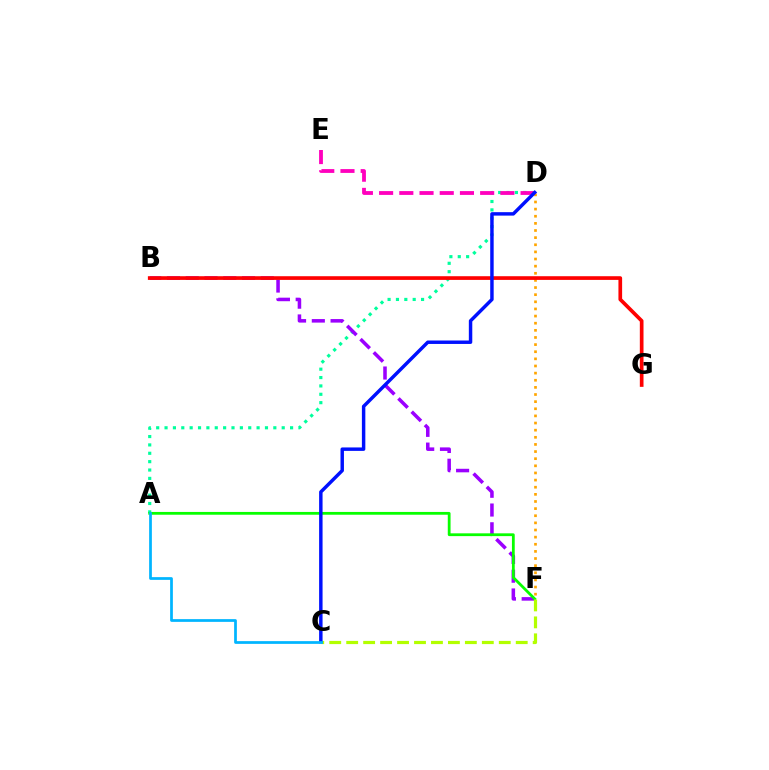{('D', 'F'): [{'color': '#ffa500', 'line_style': 'dotted', 'thickness': 1.94}], ('A', 'D'): [{'color': '#00ff9d', 'line_style': 'dotted', 'thickness': 2.27}], ('B', 'F'): [{'color': '#9b00ff', 'line_style': 'dashed', 'thickness': 2.55}], ('B', 'G'): [{'color': '#ff0000', 'line_style': 'solid', 'thickness': 2.65}], ('D', 'E'): [{'color': '#ff00bd', 'line_style': 'dashed', 'thickness': 2.75}], ('A', 'F'): [{'color': '#08ff00', 'line_style': 'solid', 'thickness': 2.01}], ('C', 'F'): [{'color': '#b3ff00', 'line_style': 'dashed', 'thickness': 2.3}], ('C', 'D'): [{'color': '#0010ff', 'line_style': 'solid', 'thickness': 2.48}], ('A', 'C'): [{'color': '#00b5ff', 'line_style': 'solid', 'thickness': 1.97}]}